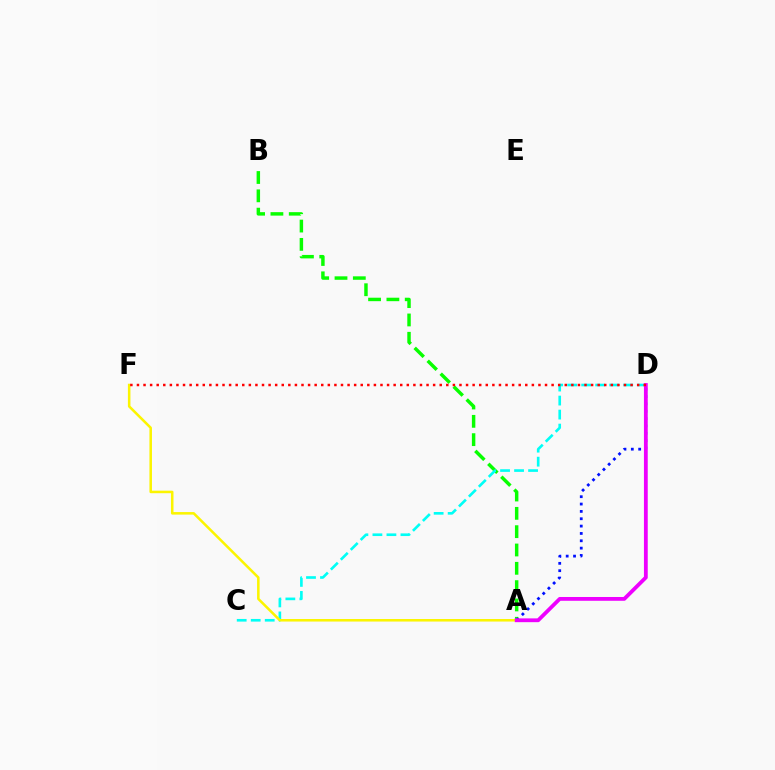{('A', 'B'): [{'color': '#08ff00', 'line_style': 'dashed', 'thickness': 2.49}], ('C', 'D'): [{'color': '#00fff6', 'line_style': 'dashed', 'thickness': 1.9}], ('A', 'D'): [{'color': '#0010ff', 'line_style': 'dotted', 'thickness': 2.0}, {'color': '#ee00ff', 'line_style': 'solid', 'thickness': 2.73}], ('A', 'F'): [{'color': '#fcf500', 'line_style': 'solid', 'thickness': 1.83}], ('D', 'F'): [{'color': '#ff0000', 'line_style': 'dotted', 'thickness': 1.79}]}